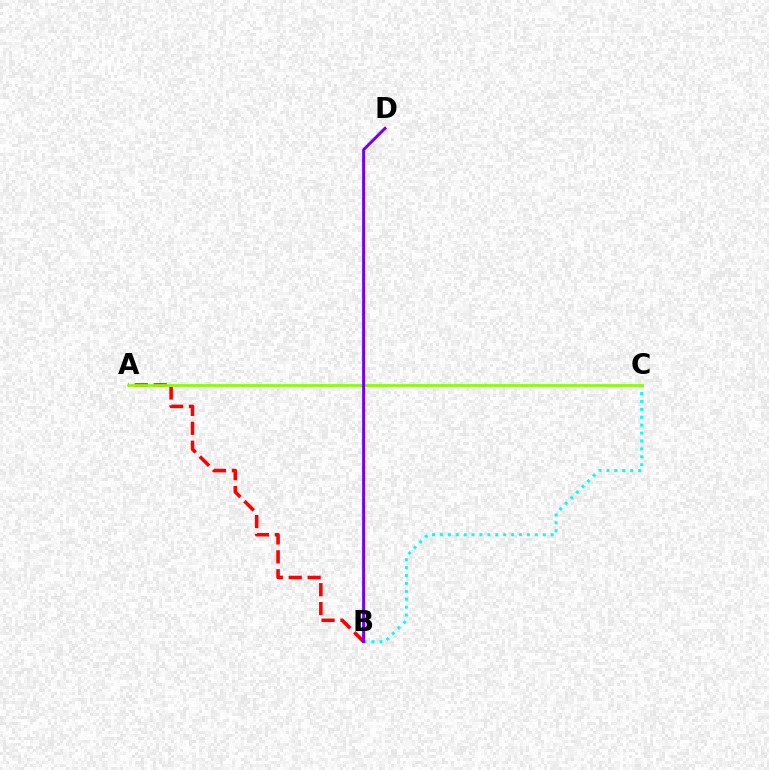{('B', 'C'): [{'color': '#00fff6', 'line_style': 'dotted', 'thickness': 2.15}], ('A', 'B'): [{'color': '#ff0000', 'line_style': 'dashed', 'thickness': 2.57}], ('A', 'C'): [{'color': '#84ff00', 'line_style': 'solid', 'thickness': 1.96}], ('B', 'D'): [{'color': '#7200ff', 'line_style': 'solid', 'thickness': 2.15}]}